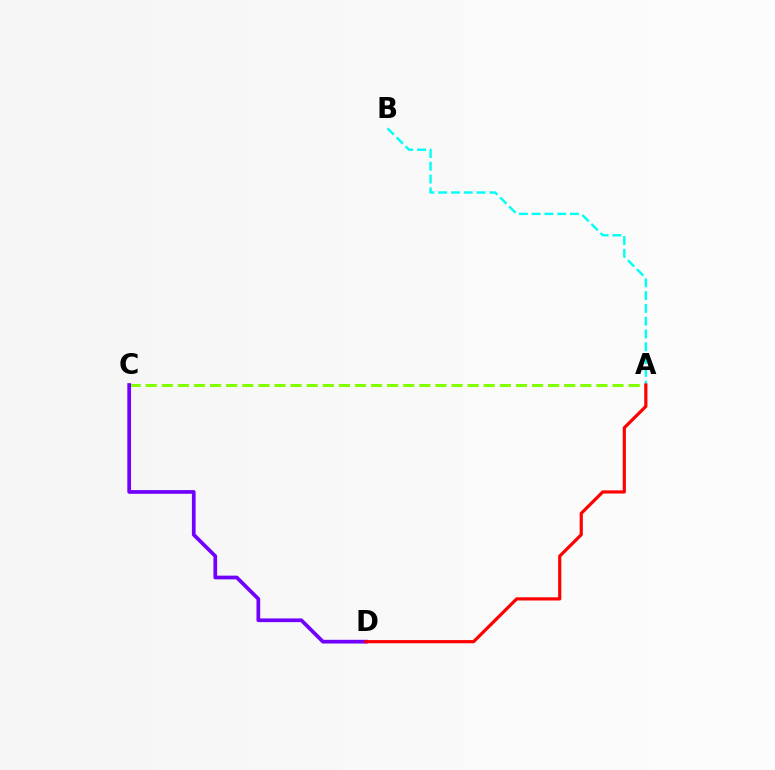{('A', 'C'): [{'color': '#84ff00', 'line_style': 'dashed', 'thickness': 2.19}], ('A', 'B'): [{'color': '#00fff6', 'line_style': 'dashed', 'thickness': 1.74}], ('C', 'D'): [{'color': '#7200ff', 'line_style': 'solid', 'thickness': 2.67}], ('A', 'D'): [{'color': '#ff0000', 'line_style': 'solid', 'thickness': 2.3}]}